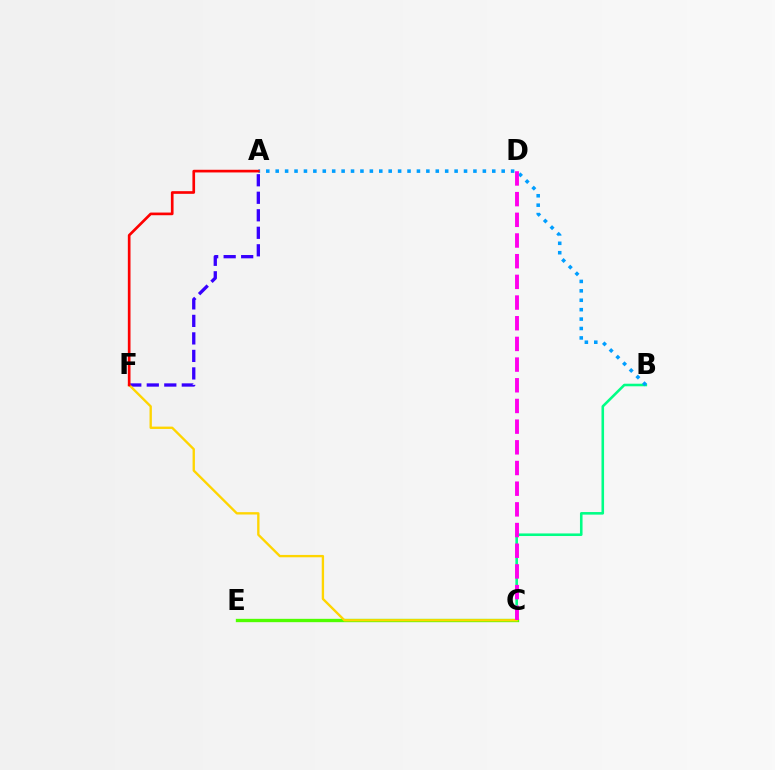{('B', 'C'): [{'color': '#00ff86', 'line_style': 'solid', 'thickness': 1.86}], ('C', 'E'): [{'color': '#4fff00', 'line_style': 'solid', 'thickness': 2.41}], ('A', 'F'): [{'color': '#3700ff', 'line_style': 'dashed', 'thickness': 2.38}, {'color': '#ff0000', 'line_style': 'solid', 'thickness': 1.92}], ('A', 'B'): [{'color': '#009eff', 'line_style': 'dotted', 'thickness': 2.56}], ('C', 'F'): [{'color': '#ffd500', 'line_style': 'solid', 'thickness': 1.69}], ('C', 'D'): [{'color': '#ff00ed', 'line_style': 'dashed', 'thickness': 2.81}]}